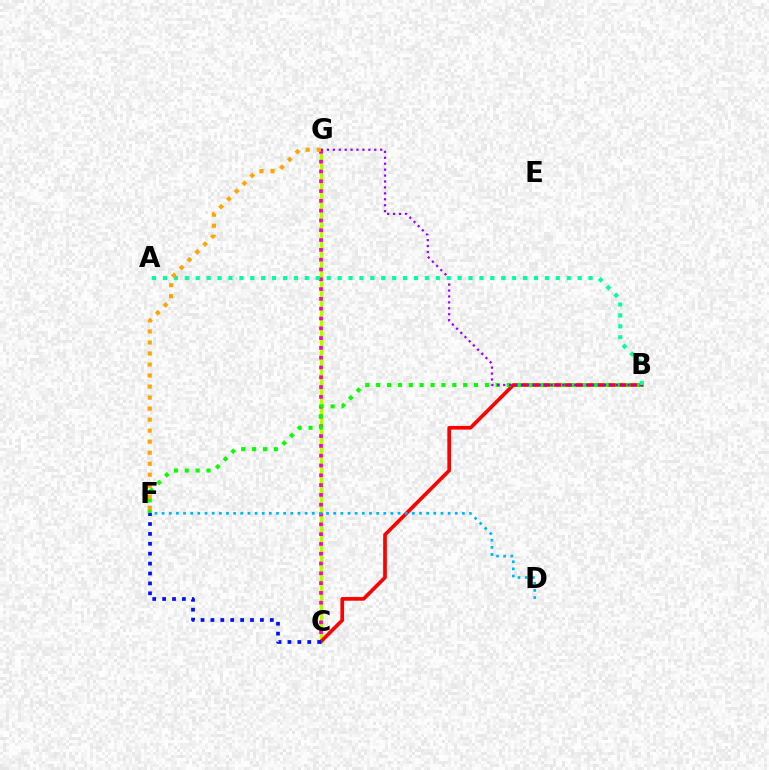{('C', 'G'): [{'color': '#b3ff00', 'line_style': 'solid', 'thickness': 2.35}, {'color': '#ff00bd', 'line_style': 'dotted', 'thickness': 2.66}], ('B', 'C'): [{'color': '#ff0000', 'line_style': 'solid', 'thickness': 2.63}], ('B', 'F'): [{'color': '#08ff00', 'line_style': 'dotted', 'thickness': 2.96}], ('B', 'G'): [{'color': '#9b00ff', 'line_style': 'dotted', 'thickness': 1.61}], ('A', 'B'): [{'color': '#00ff9d', 'line_style': 'dotted', 'thickness': 2.96}], ('D', 'F'): [{'color': '#00b5ff', 'line_style': 'dotted', 'thickness': 1.94}], ('F', 'G'): [{'color': '#ffa500', 'line_style': 'dotted', 'thickness': 3.0}], ('C', 'F'): [{'color': '#0010ff', 'line_style': 'dotted', 'thickness': 2.69}]}